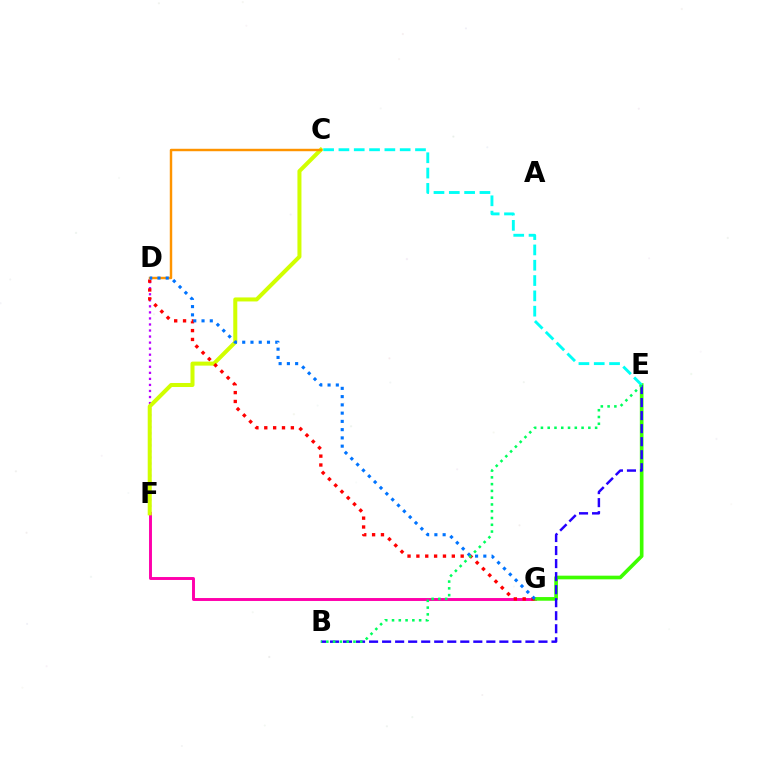{('F', 'G'): [{'color': '#ff00ac', 'line_style': 'solid', 'thickness': 2.11}], ('E', 'G'): [{'color': '#3dff00', 'line_style': 'solid', 'thickness': 2.64}], ('D', 'F'): [{'color': '#b900ff', 'line_style': 'dotted', 'thickness': 1.64}], ('C', 'F'): [{'color': '#d1ff00', 'line_style': 'solid', 'thickness': 2.89}], ('D', 'G'): [{'color': '#ff0000', 'line_style': 'dotted', 'thickness': 2.41}, {'color': '#0074ff', 'line_style': 'dotted', 'thickness': 2.24}], ('C', 'D'): [{'color': '#ff9400', 'line_style': 'solid', 'thickness': 1.76}], ('C', 'E'): [{'color': '#00fff6', 'line_style': 'dashed', 'thickness': 2.08}], ('B', 'E'): [{'color': '#2500ff', 'line_style': 'dashed', 'thickness': 1.77}, {'color': '#00ff5c', 'line_style': 'dotted', 'thickness': 1.84}]}